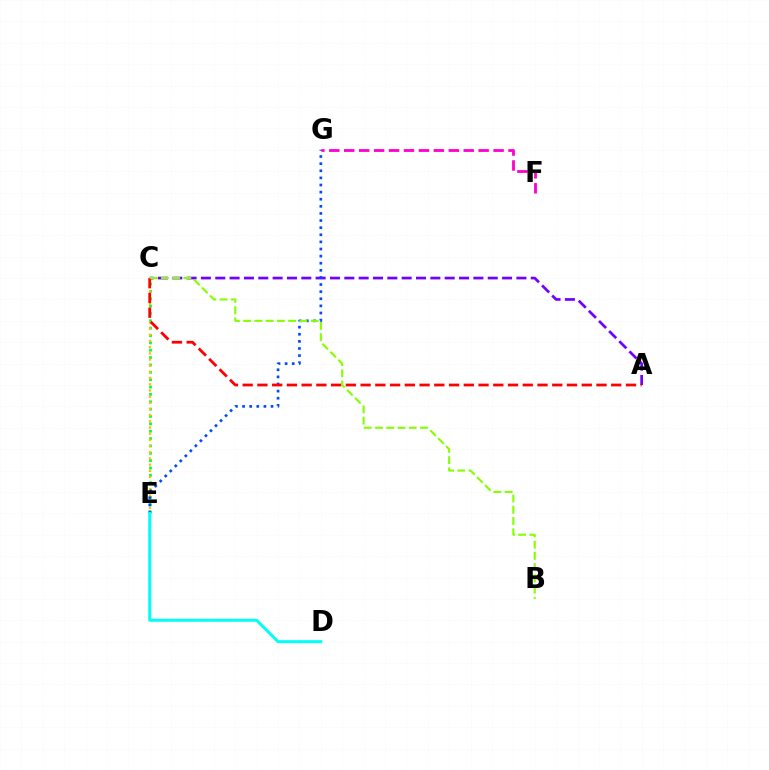{('C', 'E'): [{'color': '#00ff39', 'line_style': 'dotted', 'thickness': 2.0}, {'color': '#ffbd00', 'line_style': 'dotted', 'thickness': 1.68}], ('A', 'C'): [{'color': '#7200ff', 'line_style': 'dashed', 'thickness': 1.95}, {'color': '#ff0000', 'line_style': 'dashed', 'thickness': 2.0}], ('E', 'G'): [{'color': '#004bff', 'line_style': 'dotted', 'thickness': 1.93}], ('F', 'G'): [{'color': '#ff00cf', 'line_style': 'dashed', 'thickness': 2.03}], ('D', 'E'): [{'color': '#00fff6', 'line_style': 'solid', 'thickness': 2.15}], ('B', 'C'): [{'color': '#84ff00', 'line_style': 'dashed', 'thickness': 1.53}]}